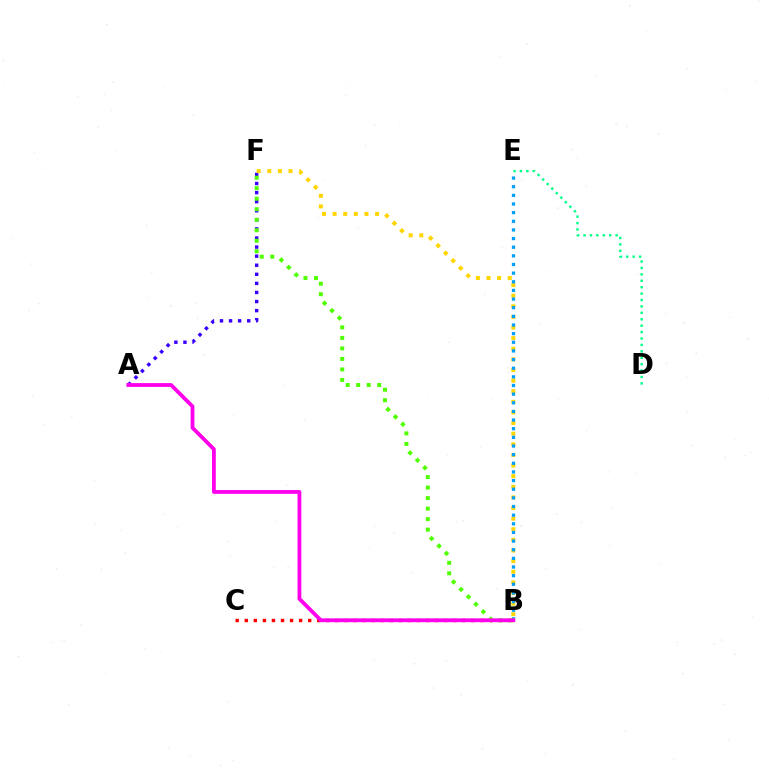{('D', 'E'): [{'color': '#00ff86', 'line_style': 'dotted', 'thickness': 1.74}], ('A', 'F'): [{'color': '#3700ff', 'line_style': 'dotted', 'thickness': 2.47}], ('B', 'F'): [{'color': '#ffd500', 'line_style': 'dotted', 'thickness': 2.88}, {'color': '#4fff00', 'line_style': 'dotted', 'thickness': 2.86}], ('B', 'E'): [{'color': '#009eff', 'line_style': 'dotted', 'thickness': 2.35}], ('B', 'C'): [{'color': '#ff0000', 'line_style': 'dotted', 'thickness': 2.46}], ('A', 'B'): [{'color': '#ff00ed', 'line_style': 'solid', 'thickness': 2.73}]}